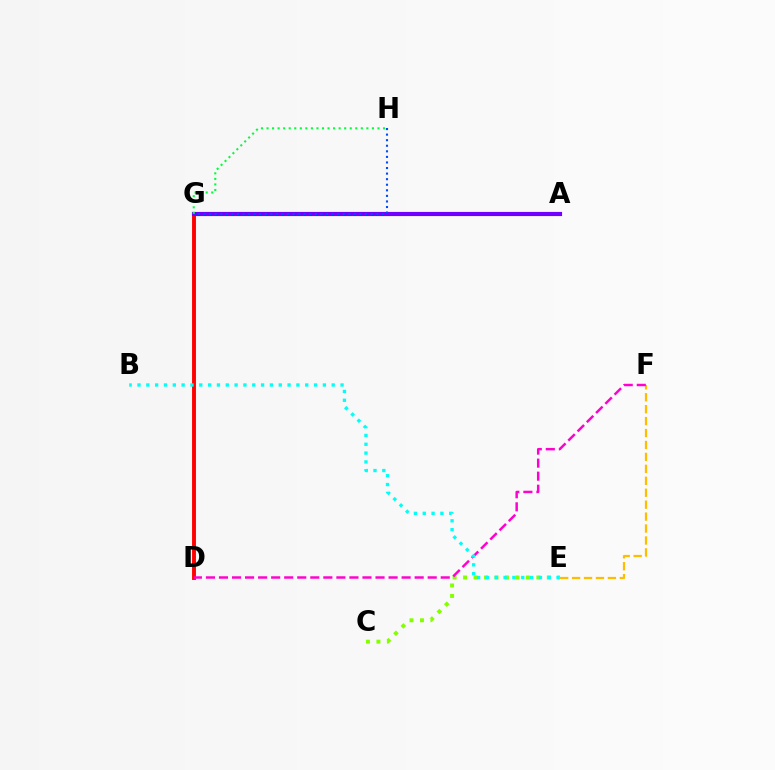{('C', 'E'): [{'color': '#84ff00', 'line_style': 'dotted', 'thickness': 2.85}], ('D', 'G'): [{'color': '#ff0000', 'line_style': 'solid', 'thickness': 2.8}], ('A', 'G'): [{'color': '#7200ff', 'line_style': 'solid', 'thickness': 2.99}], ('G', 'H'): [{'color': '#004bff', 'line_style': 'dotted', 'thickness': 1.51}, {'color': '#00ff39', 'line_style': 'dotted', 'thickness': 1.51}], ('E', 'F'): [{'color': '#ffbd00', 'line_style': 'dashed', 'thickness': 1.62}], ('D', 'F'): [{'color': '#ff00cf', 'line_style': 'dashed', 'thickness': 1.77}], ('B', 'E'): [{'color': '#00fff6', 'line_style': 'dotted', 'thickness': 2.4}]}